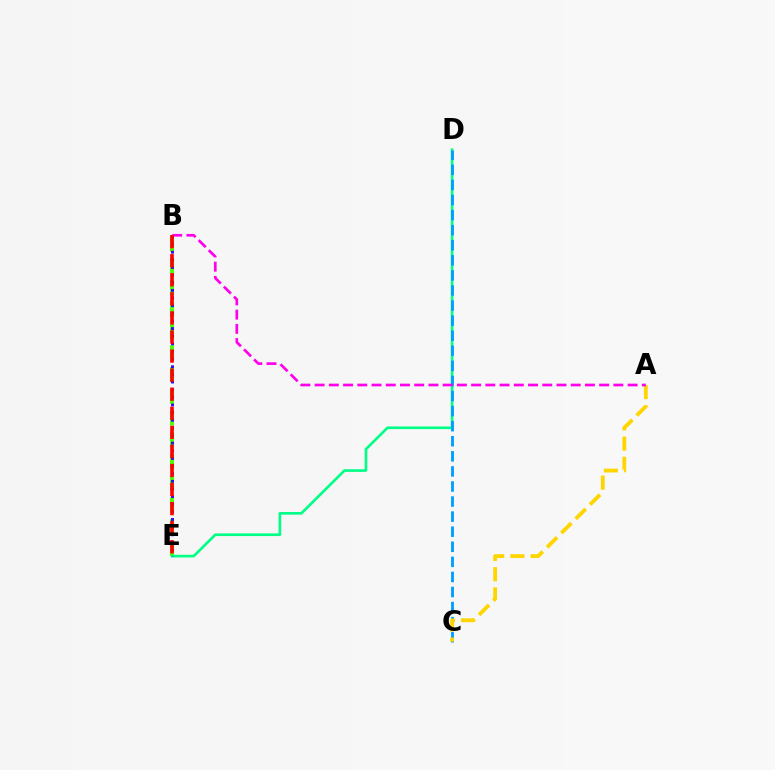{('B', 'E'): [{'color': '#4fff00', 'line_style': 'dashed', 'thickness': 2.95}, {'color': '#3700ff', 'line_style': 'dotted', 'thickness': 2.07}, {'color': '#ff0000', 'line_style': 'dashed', 'thickness': 2.59}], ('D', 'E'): [{'color': '#00ff86', 'line_style': 'solid', 'thickness': 1.92}], ('C', 'D'): [{'color': '#009eff', 'line_style': 'dashed', 'thickness': 2.05}], ('A', 'C'): [{'color': '#ffd500', 'line_style': 'dashed', 'thickness': 2.74}], ('A', 'B'): [{'color': '#ff00ed', 'line_style': 'dashed', 'thickness': 1.93}]}